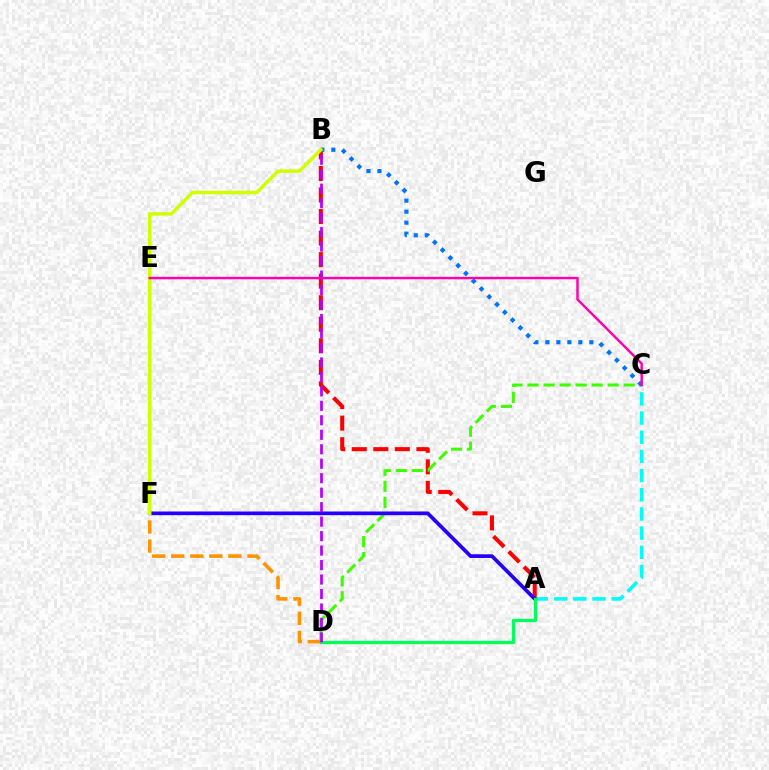{('A', 'C'): [{'color': '#00fff6', 'line_style': 'dashed', 'thickness': 2.61}], ('D', 'F'): [{'color': '#ff9400', 'line_style': 'dashed', 'thickness': 2.59}], ('A', 'B'): [{'color': '#ff0000', 'line_style': 'dashed', 'thickness': 2.93}], ('C', 'D'): [{'color': '#3dff00', 'line_style': 'dashed', 'thickness': 2.18}], ('A', 'F'): [{'color': '#2500ff', 'line_style': 'solid', 'thickness': 2.66}], ('B', 'C'): [{'color': '#0074ff', 'line_style': 'dotted', 'thickness': 2.99}], ('A', 'D'): [{'color': '#00ff5c', 'line_style': 'solid', 'thickness': 2.36}], ('B', 'D'): [{'color': '#b900ff', 'line_style': 'dashed', 'thickness': 1.97}], ('B', 'F'): [{'color': '#d1ff00', 'line_style': 'solid', 'thickness': 2.53}], ('C', 'E'): [{'color': '#ff00ac', 'line_style': 'solid', 'thickness': 1.76}]}